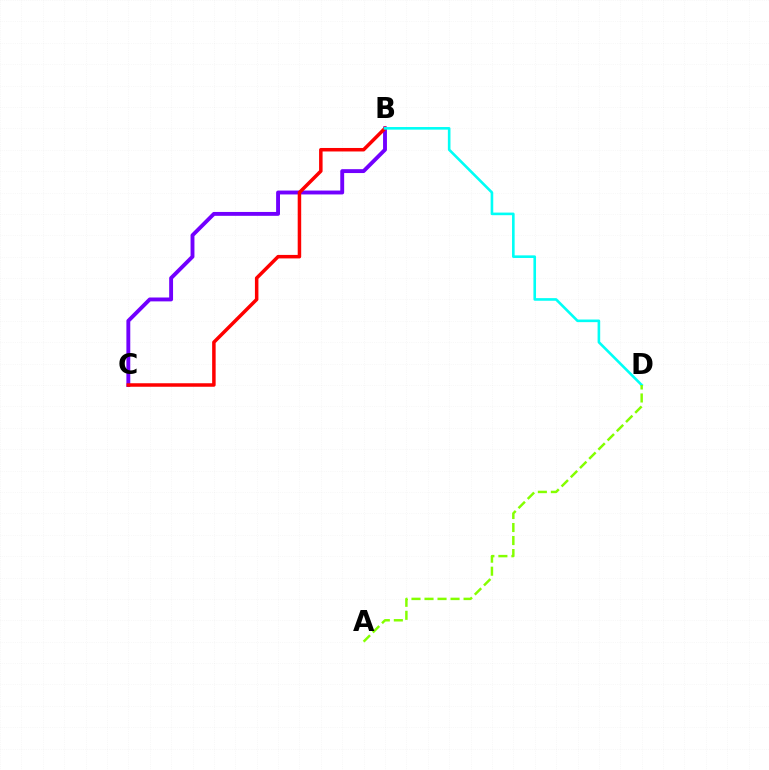{('B', 'C'): [{'color': '#7200ff', 'line_style': 'solid', 'thickness': 2.79}, {'color': '#ff0000', 'line_style': 'solid', 'thickness': 2.52}], ('B', 'D'): [{'color': '#00fff6', 'line_style': 'solid', 'thickness': 1.88}], ('A', 'D'): [{'color': '#84ff00', 'line_style': 'dashed', 'thickness': 1.77}]}